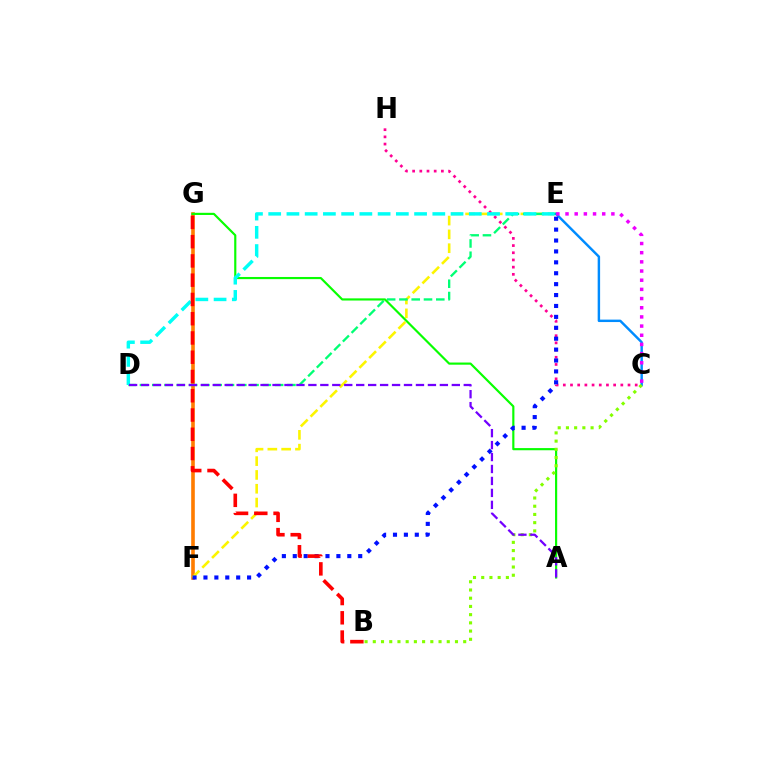{('F', 'G'): [{'color': '#ff7c00', 'line_style': 'solid', 'thickness': 2.6}], ('E', 'F'): [{'color': '#fcf500', 'line_style': 'dashed', 'thickness': 1.88}, {'color': '#0010ff', 'line_style': 'dotted', 'thickness': 2.96}], ('D', 'E'): [{'color': '#00ff74', 'line_style': 'dashed', 'thickness': 1.67}, {'color': '#00fff6', 'line_style': 'dashed', 'thickness': 2.48}], ('C', 'E'): [{'color': '#008cff', 'line_style': 'solid', 'thickness': 1.76}, {'color': '#ee00ff', 'line_style': 'dotted', 'thickness': 2.49}], ('A', 'G'): [{'color': '#08ff00', 'line_style': 'solid', 'thickness': 1.56}], ('C', 'H'): [{'color': '#ff0094', 'line_style': 'dotted', 'thickness': 1.95}], ('B', 'C'): [{'color': '#84ff00', 'line_style': 'dotted', 'thickness': 2.23}], ('B', 'G'): [{'color': '#ff0000', 'line_style': 'dashed', 'thickness': 2.62}], ('A', 'D'): [{'color': '#7200ff', 'line_style': 'dashed', 'thickness': 1.62}]}